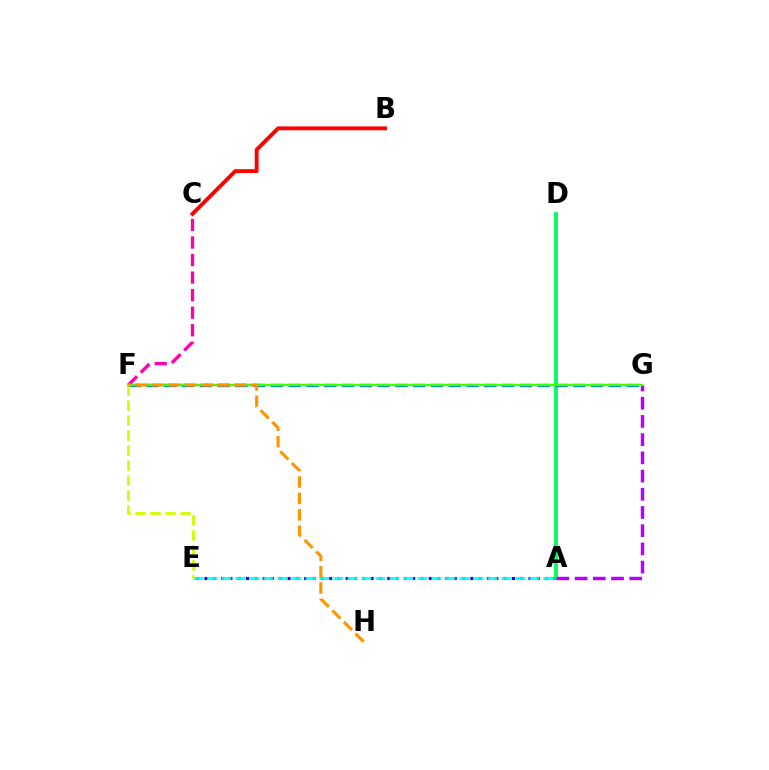{('A', 'E'): [{'color': '#2500ff', 'line_style': 'dotted', 'thickness': 2.26}, {'color': '#00fff6', 'line_style': 'dashed', 'thickness': 1.9}], ('A', 'D'): [{'color': '#00ff5c', 'line_style': 'solid', 'thickness': 2.75}], ('B', 'C'): [{'color': '#ff0000', 'line_style': 'solid', 'thickness': 2.79}], ('F', 'G'): [{'color': '#0074ff', 'line_style': 'dashed', 'thickness': 2.42}, {'color': '#3dff00', 'line_style': 'solid', 'thickness': 1.73}], ('C', 'F'): [{'color': '#ff00ac', 'line_style': 'dashed', 'thickness': 2.38}], ('A', 'G'): [{'color': '#b900ff', 'line_style': 'dashed', 'thickness': 2.47}], ('E', 'F'): [{'color': '#d1ff00', 'line_style': 'dashed', 'thickness': 2.03}], ('F', 'H'): [{'color': '#ff9400', 'line_style': 'dashed', 'thickness': 2.23}]}